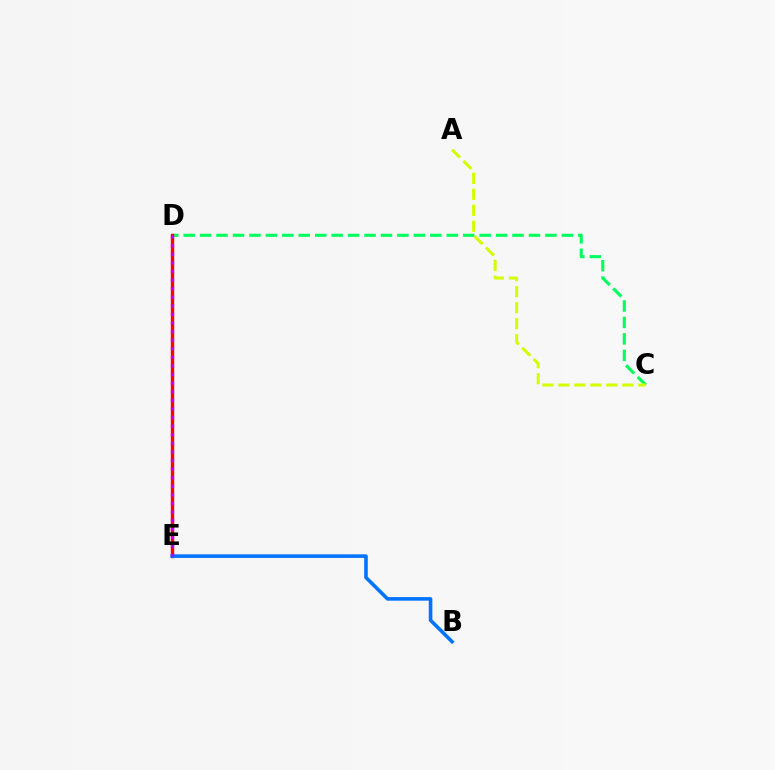{('C', 'D'): [{'color': '#00ff5c', 'line_style': 'dashed', 'thickness': 2.23}], ('A', 'C'): [{'color': '#d1ff00', 'line_style': 'dashed', 'thickness': 2.17}], ('D', 'E'): [{'color': '#ff0000', 'line_style': 'solid', 'thickness': 2.44}, {'color': '#b900ff', 'line_style': 'dotted', 'thickness': 2.33}], ('B', 'E'): [{'color': '#0074ff', 'line_style': 'solid', 'thickness': 2.58}]}